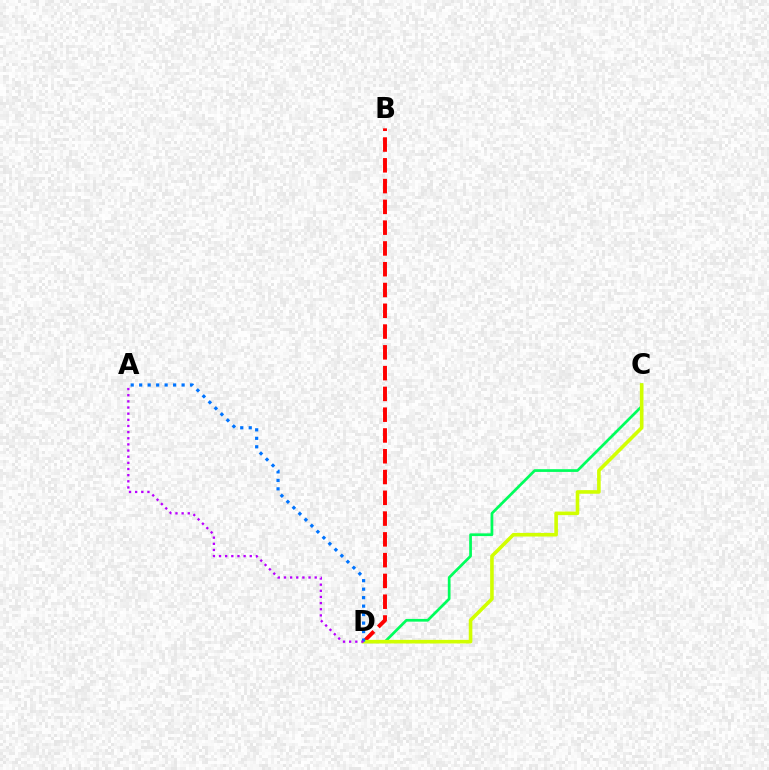{('C', 'D'): [{'color': '#00ff5c', 'line_style': 'solid', 'thickness': 1.96}, {'color': '#d1ff00', 'line_style': 'solid', 'thickness': 2.59}], ('B', 'D'): [{'color': '#ff0000', 'line_style': 'dashed', 'thickness': 2.82}], ('A', 'D'): [{'color': '#0074ff', 'line_style': 'dotted', 'thickness': 2.31}, {'color': '#b900ff', 'line_style': 'dotted', 'thickness': 1.67}]}